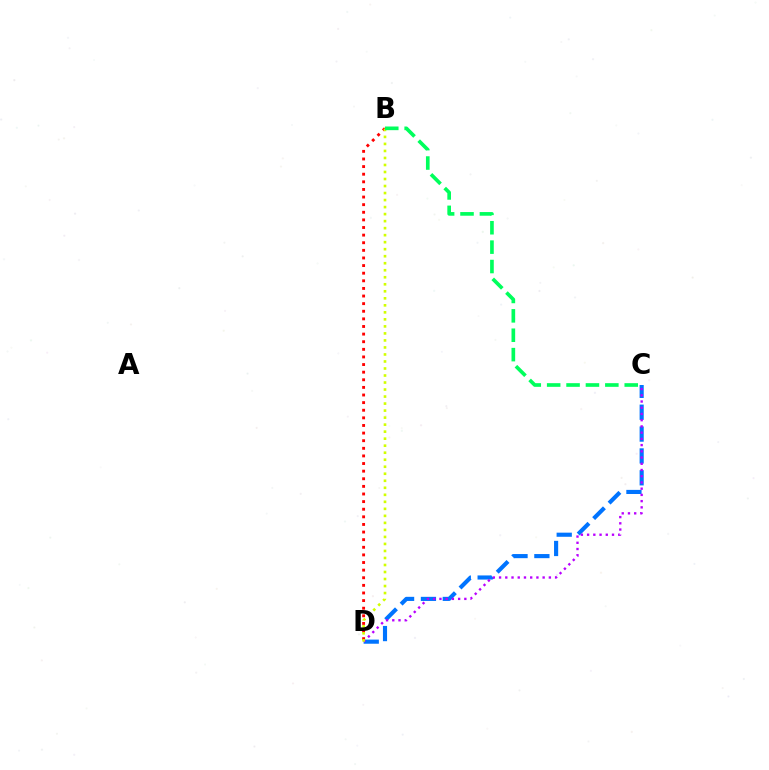{('C', 'D'): [{'color': '#0074ff', 'line_style': 'dashed', 'thickness': 2.97}, {'color': '#b900ff', 'line_style': 'dotted', 'thickness': 1.69}], ('B', 'D'): [{'color': '#ff0000', 'line_style': 'dotted', 'thickness': 2.07}, {'color': '#d1ff00', 'line_style': 'dotted', 'thickness': 1.91}], ('B', 'C'): [{'color': '#00ff5c', 'line_style': 'dashed', 'thickness': 2.63}]}